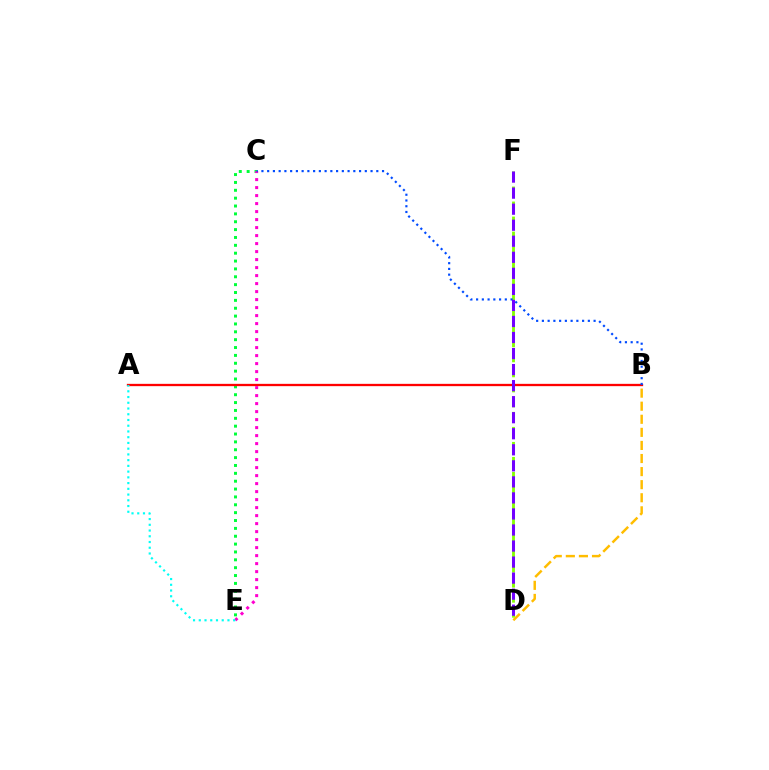{('C', 'E'): [{'color': '#00ff39', 'line_style': 'dotted', 'thickness': 2.14}, {'color': '#ff00cf', 'line_style': 'dotted', 'thickness': 2.17}], ('A', 'B'): [{'color': '#ff0000', 'line_style': 'solid', 'thickness': 1.66}], ('D', 'F'): [{'color': '#84ff00', 'line_style': 'dashed', 'thickness': 2.04}, {'color': '#7200ff', 'line_style': 'dashed', 'thickness': 2.18}], ('B', 'C'): [{'color': '#004bff', 'line_style': 'dotted', 'thickness': 1.56}], ('A', 'E'): [{'color': '#00fff6', 'line_style': 'dotted', 'thickness': 1.56}], ('B', 'D'): [{'color': '#ffbd00', 'line_style': 'dashed', 'thickness': 1.78}]}